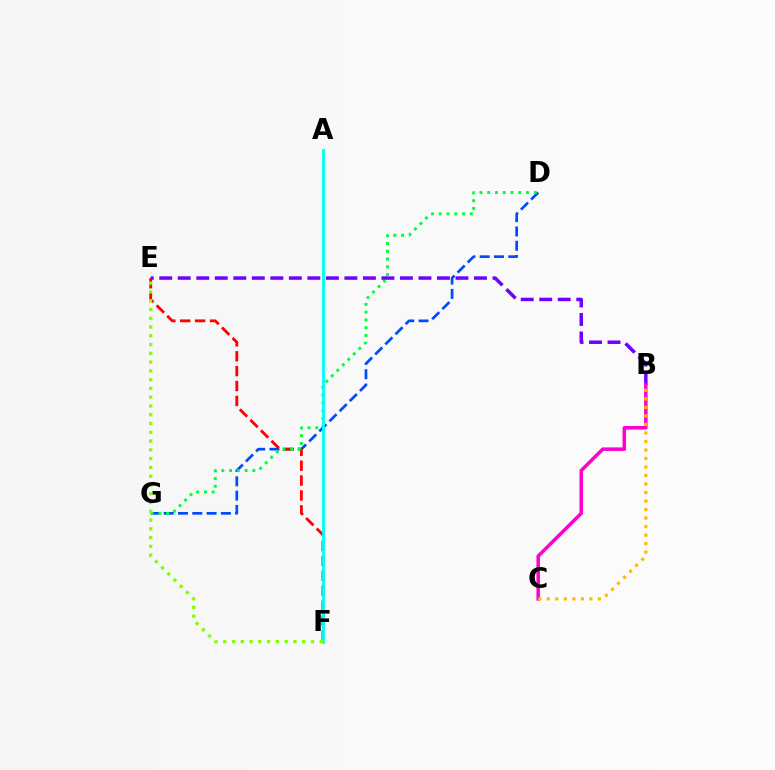{('D', 'G'): [{'color': '#004bff', 'line_style': 'dashed', 'thickness': 1.94}, {'color': '#00ff39', 'line_style': 'dotted', 'thickness': 2.11}], ('E', 'F'): [{'color': '#ff0000', 'line_style': 'dashed', 'thickness': 2.02}, {'color': '#84ff00', 'line_style': 'dotted', 'thickness': 2.38}], ('B', 'E'): [{'color': '#7200ff', 'line_style': 'dashed', 'thickness': 2.52}], ('B', 'C'): [{'color': '#ff00cf', 'line_style': 'solid', 'thickness': 2.54}, {'color': '#ffbd00', 'line_style': 'dotted', 'thickness': 2.31}], ('A', 'F'): [{'color': '#00fff6', 'line_style': 'solid', 'thickness': 2.06}]}